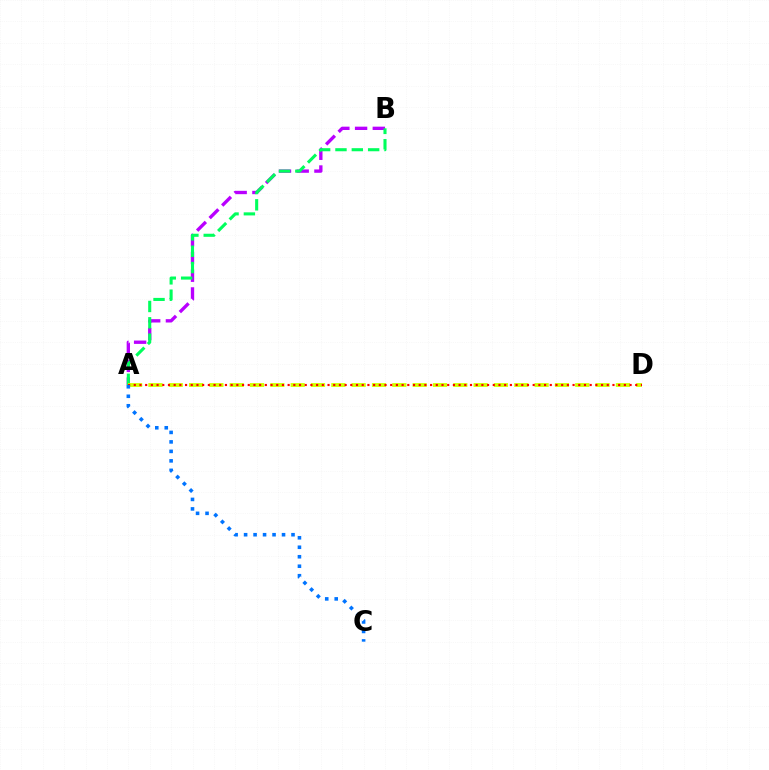{('A', 'B'): [{'color': '#b900ff', 'line_style': 'dashed', 'thickness': 2.41}, {'color': '#00ff5c', 'line_style': 'dashed', 'thickness': 2.22}], ('A', 'D'): [{'color': '#d1ff00', 'line_style': 'dashed', 'thickness': 2.76}, {'color': '#ff0000', 'line_style': 'dotted', 'thickness': 1.55}], ('A', 'C'): [{'color': '#0074ff', 'line_style': 'dotted', 'thickness': 2.58}]}